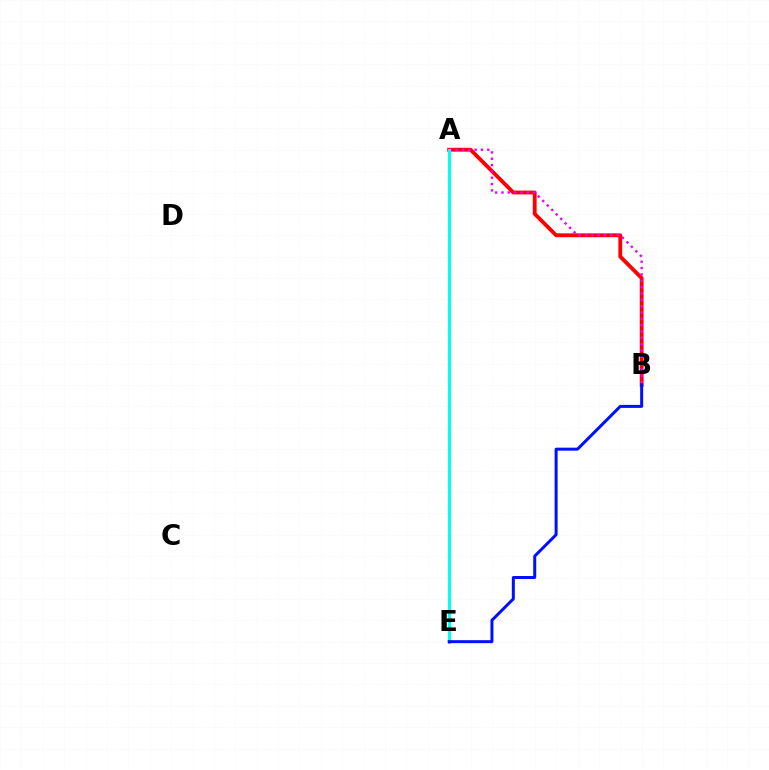{('A', 'E'): [{'color': '#08ff00', 'line_style': 'dashed', 'thickness': 1.96}, {'color': '#fcf500', 'line_style': 'dashed', 'thickness': 1.6}, {'color': '#00fff6', 'line_style': 'solid', 'thickness': 2.18}], ('A', 'B'): [{'color': '#ff0000', 'line_style': 'solid', 'thickness': 2.77}, {'color': '#ee00ff', 'line_style': 'dotted', 'thickness': 1.72}], ('B', 'E'): [{'color': '#0010ff', 'line_style': 'solid', 'thickness': 2.16}]}